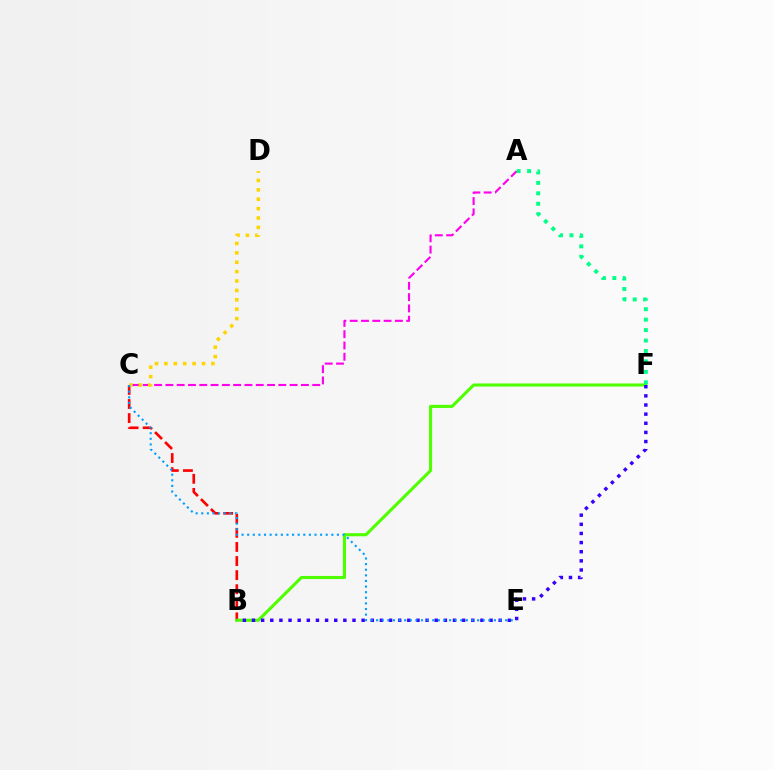{('B', 'C'): [{'color': '#ff0000', 'line_style': 'dashed', 'thickness': 1.91}], ('A', 'C'): [{'color': '#ff00ed', 'line_style': 'dashed', 'thickness': 1.53}], ('B', 'F'): [{'color': '#4fff00', 'line_style': 'solid', 'thickness': 2.23}, {'color': '#3700ff', 'line_style': 'dotted', 'thickness': 2.48}], ('A', 'F'): [{'color': '#00ff86', 'line_style': 'dotted', 'thickness': 2.84}], ('C', 'D'): [{'color': '#ffd500', 'line_style': 'dotted', 'thickness': 2.55}], ('C', 'E'): [{'color': '#009eff', 'line_style': 'dotted', 'thickness': 1.52}]}